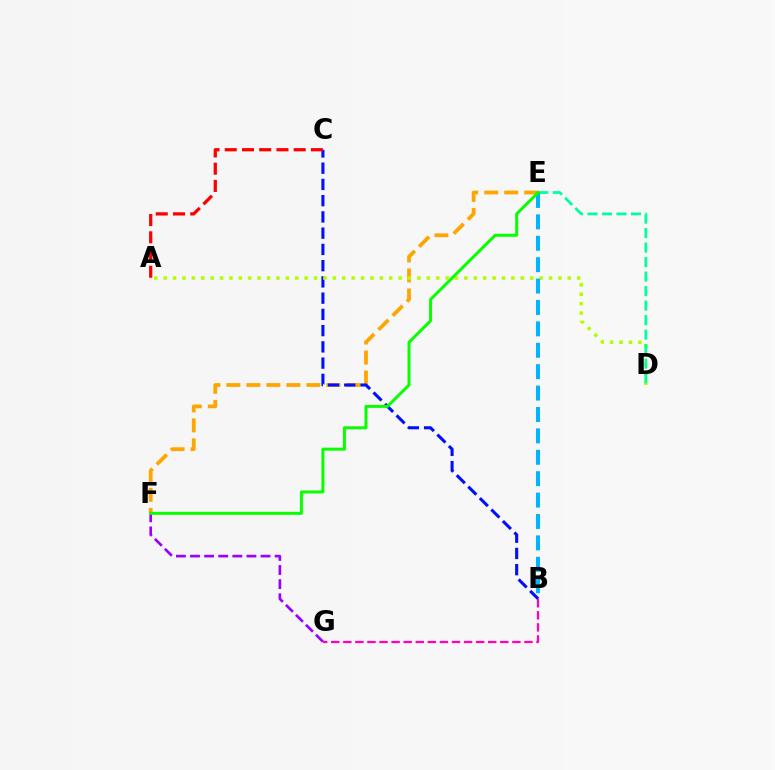{('E', 'F'): [{'color': '#ffa500', 'line_style': 'dashed', 'thickness': 2.72}, {'color': '#08ff00', 'line_style': 'solid', 'thickness': 2.15}], ('B', 'C'): [{'color': '#0010ff', 'line_style': 'dashed', 'thickness': 2.21}], ('A', 'C'): [{'color': '#ff0000', 'line_style': 'dashed', 'thickness': 2.34}], ('A', 'D'): [{'color': '#b3ff00', 'line_style': 'dotted', 'thickness': 2.55}], ('D', 'E'): [{'color': '#00ff9d', 'line_style': 'dashed', 'thickness': 1.97}], ('B', 'G'): [{'color': '#ff00bd', 'line_style': 'dashed', 'thickness': 1.64}], ('F', 'G'): [{'color': '#9b00ff', 'line_style': 'dashed', 'thickness': 1.92}], ('B', 'E'): [{'color': '#00b5ff', 'line_style': 'dashed', 'thickness': 2.91}]}